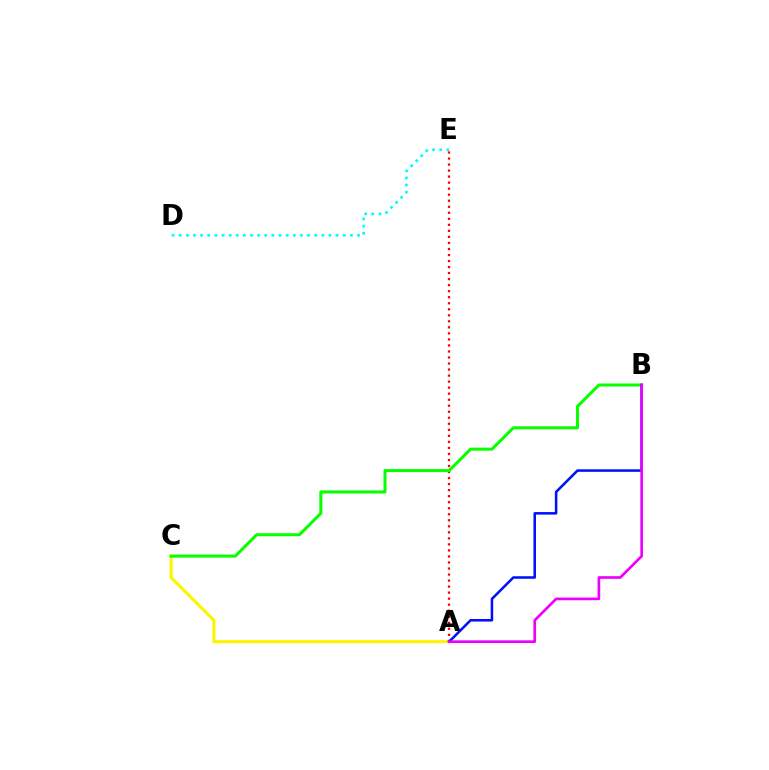{('A', 'C'): [{'color': '#fcf500', 'line_style': 'solid', 'thickness': 2.2}], ('A', 'E'): [{'color': '#ff0000', 'line_style': 'dotted', 'thickness': 1.64}], ('B', 'C'): [{'color': '#08ff00', 'line_style': 'solid', 'thickness': 2.18}], ('A', 'B'): [{'color': '#0010ff', 'line_style': 'solid', 'thickness': 1.83}, {'color': '#ee00ff', 'line_style': 'solid', 'thickness': 1.93}], ('D', 'E'): [{'color': '#00fff6', 'line_style': 'dotted', 'thickness': 1.94}]}